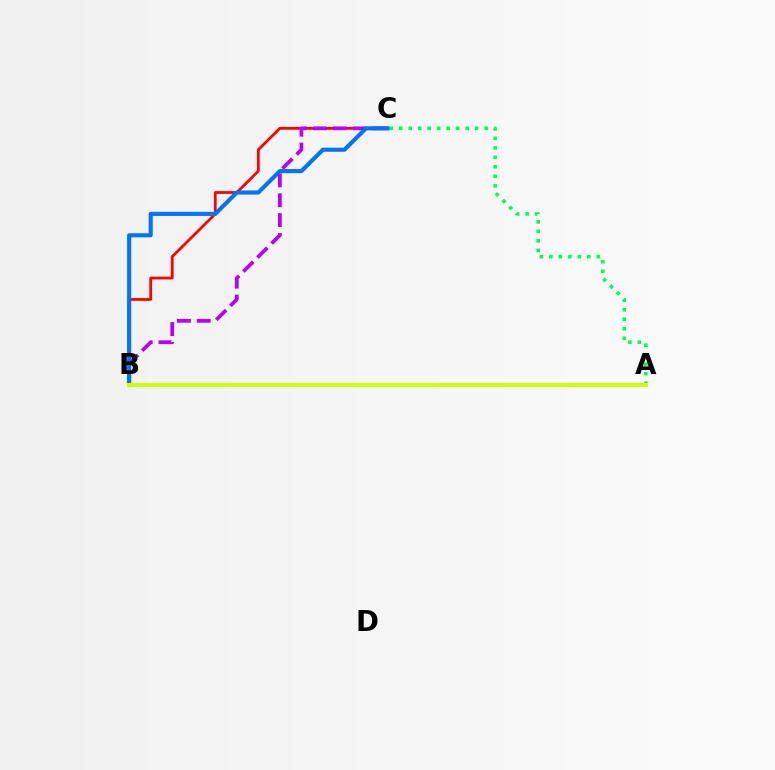{('A', 'C'): [{'color': '#00ff5c', 'line_style': 'dotted', 'thickness': 2.58}], ('B', 'C'): [{'color': '#ff0000', 'line_style': 'solid', 'thickness': 1.99}, {'color': '#b900ff', 'line_style': 'dashed', 'thickness': 2.7}, {'color': '#0074ff', 'line_style': 'solid', 'thickness': 2.96}], ('A', 'B'): [{'color': '#d1ff00', 'line_style': 'solid', 'thickness': 2.87}]}